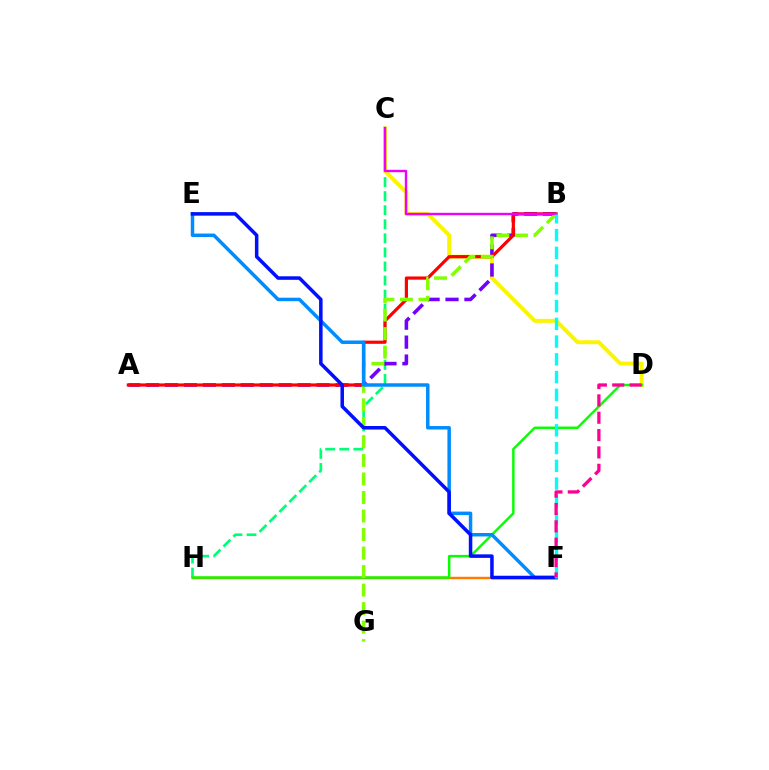{('F', 'H'): [{'color': '#ff7c00', 'line_style': 'solid', 'thickness': 1.78}], ('C', 'H'): [{'color': '#00ff74', 'line_style': 'dashed', 'thickness': 1.91}], ('C', 'D'): [{'color': '#fcf500', 'line_style': 'solid', 'thickness': 2.82}], ('D', 'H'): [{'color': '#08ff00', 'line_style': 'solid', 'thickness': 1.77}], ('A', 'B'): [{'color': '#7200ff', 'line_style': 'dashed', 'thickness': 2.57}, {'color': '#ff0000', 'line_style': 'solid', 'thickness': 2.29}], ('B', 'G'): [{'color': '#84ff00', 'line_style': 'dashed', 'thickness': 2.52}], ('E', 'F'): [{'color': '#008cff', 'line_style': 'solid', 'thickness': 2.5}, {'color': '#0010ff', 'line_style': 'solid', 'thickness': 2.53}], ('B', 'C'): [{'color': '#ee00ff', 'line_style': 'solid', 'thickness': 1.71}], ('B', 'F'): [{'color': '#00fff6', 'line_style': 'dashed', 'thickness': 2.41}], ('D', 'F'): [{'color': '#ff0094', 'line_style': 'dashed', 'thickness': 2.36}]}